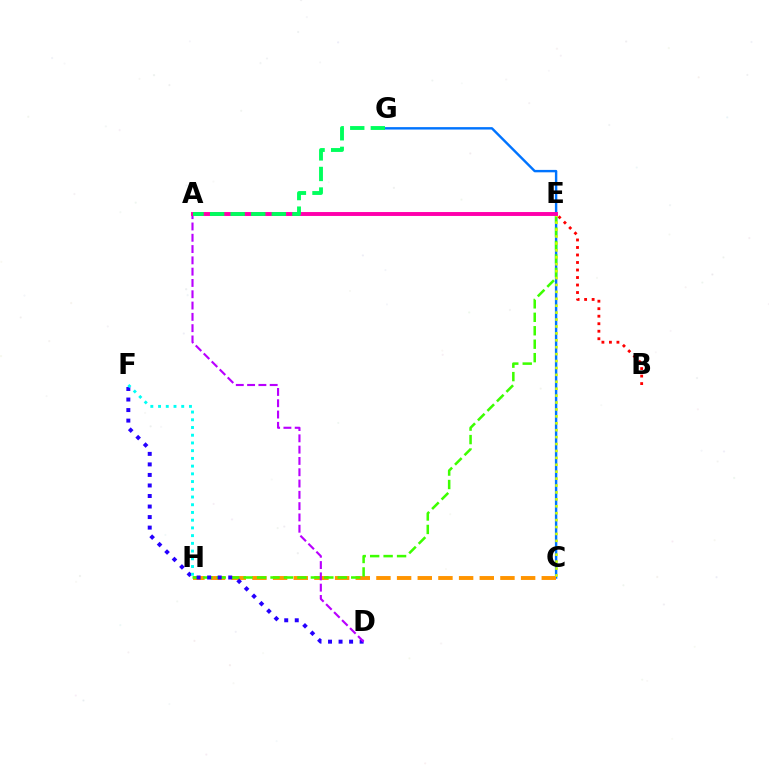{('C', 'G'): [{'color': '#0074ff', 'line_style': 'solid', 'thickness': 1.74}], ('C', 'H'): [{'color': '#ff9400', 'line_style': 'dashed', 'thickness': 2.81}], ('E', 'H'): [{'color': '#3dff00', 'line_style': 'dashed', 'thickness': 1.83}], ('B', 'E'): [{'color': '#ff0000', 'line_style': 'dotted', 'thickness': 2.04}], ('D', 'F'): [{'color': '#2500ff', 'line_style': 'dotted', 'thickness': 2.86}], ('C', 'E'): [{'color': '#d1ff00', 'line_style': 'dotted', 'thickness': 1.88}], ('A', 'D'): [{'color': '#b900ff', 'line_style': 'dashed', 'thickness': 1.53}], ('F', 'H'): [{'color': '#00fff6', 'line_style': 'dotted', 'thickness': 2.1}], ('A', 'E'): [{'color': '#ff00ac', 'line_style': 'solid', 'thickness': 2.82}], ('A', 'G'): [{'color': '#00ff5c', 'line_style': 'dashed', 'thickness': 2.79}]}